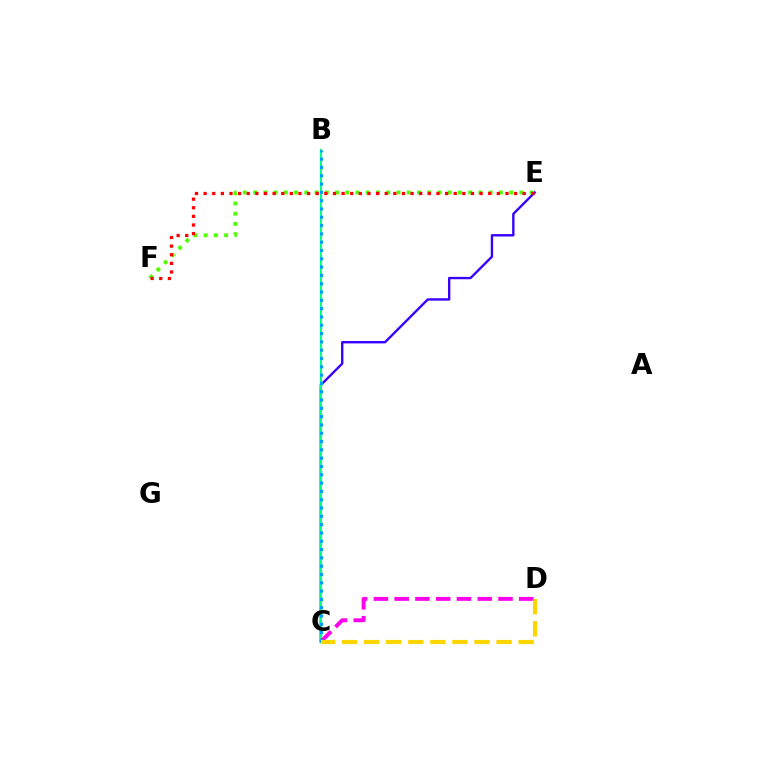{('C', 'E'): [{'color': '#3700ff', 'line_style': 'solid', 'thickness': 1.71}], ('B', 'C'): [{'color': '#00ff86', 'line_style': 'solid', 'thickness': 1.59}, {'color': '#009eff', 'line_style': 'dotted', 'thickness': 2.26}], ('C', 'D'): [{'color': '#ff00ed', 'line_style': 'dashed', 'thickness': 2.82}, {'color': '#ffd500', 'line_style': 'dashed', 'thickness': 3.0}], ('E', 'F'): [{'color': '#4fff00', 'line_style': 'dotted', 'thickness': 2.78}, {'color': '#ff0000', 'line_style': 'dotted', 'thickness': 2.34}]}